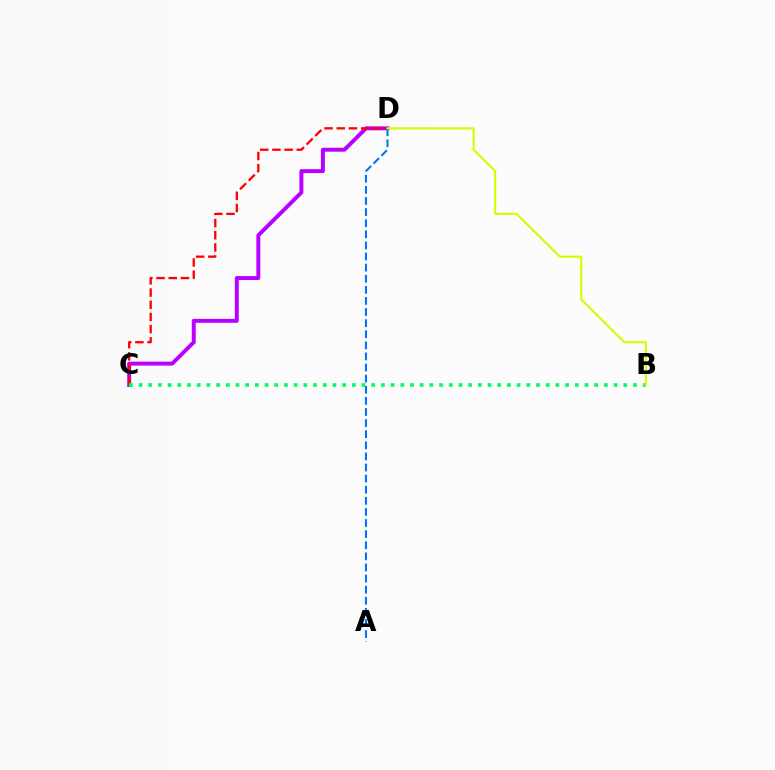{('C', 'D'): [{'color': '#b900ff', 'line_style': 'solid', 'thickness': 2.84}, {'color': '#ff0000', 'line_style': 'dashed', 'thickness': 1.66}], ('A', 'D'): [{'color': '#0074ff', 'line_style': 'dashed', 'thickness': 1.51}], ('B', 'C'): [{'color': '#00ff5c', 'line_style': 'dotted', 'thickness': 2.63}], ('B', 'D'): [{'color': '#d1ff00', 'line_style': 'solid', 'thickness': 1.53}]}